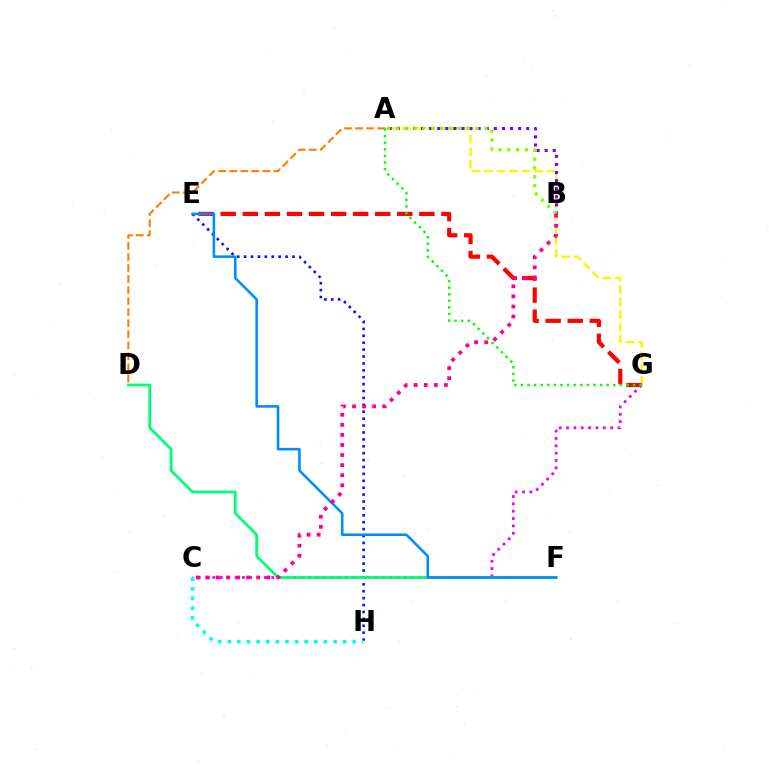{('A', 'D'): [{'color': '#ff7c00', 'line_style': 'dashed', 'thickness': 1.5}], ('E', 'H'): [{'color': '#0010ff', 'line_style': 'dotted', 'thickness': 1.88}], ('A', 'G'): [{'color': '#fcf500', 'line_style': 'dashed', 'thickness': 1.7}, {'color': '#08ff00', 'line_style': 'dotted', 'thickness': 1.79}], ('E', 'G'): [{'color': '#ff0000', 'line_style': 'dashed', 'thickness': 3.0}], ('A', 'B'): [{'color': '#7200ff', 'line_style': 'dotted', 'thickness': 2.2}, {'color': '#84ff00', 'line_style': 'dotted', 'thickness': 2.4}], ('C', 'G'): [{'color': '#ee00ff', 'line_style': 'dotted', 'thickness': 2.0}], ('C', 'H'): [{'color': '#00fff6', 'line_style': 'dotted', 'thickness': 2.61}], ('D', 'F'): [{'color': '#00ff74', 'line_style': 'solid', 'thickness': 2.0}], ('E', 'F'): [{'color': '#008cff', 'line_style': 'solid', 'thickness': 1.85}], ('B', 'C'): [{'color': '#ff0094', 'line_style': 'dotted', 'thickness': 2.74}]}